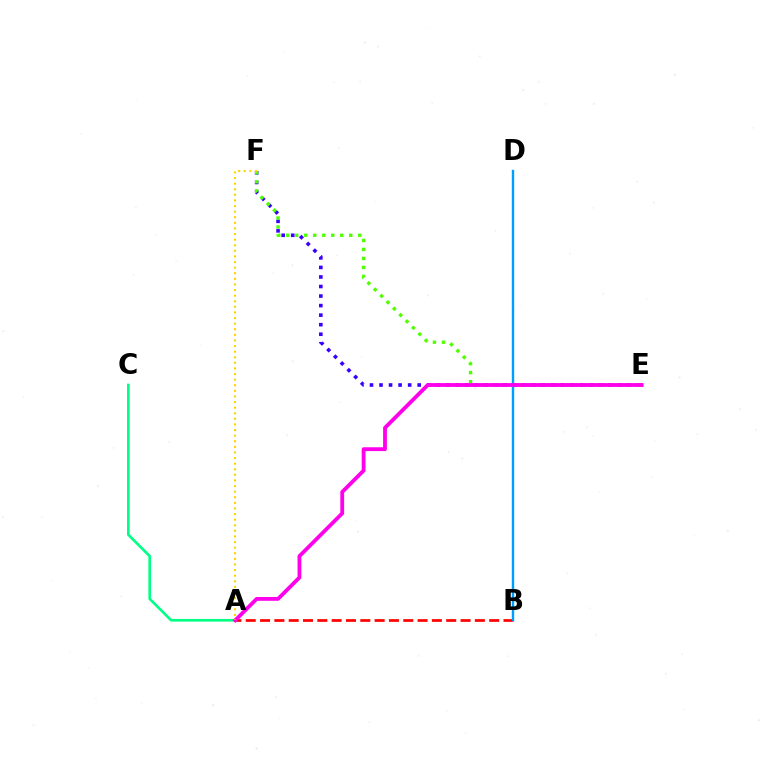{('E', 'F'): [{'color': '#3700ff', 'line_style': 'dotted', 'thickness': 2.59}, {'color': '#4fff00', 'line_style': 'dotted', 'thickness': 2.45}], ('A', 'B'): [{'color': '#ff0000', 'line_style': 'dashed', 'thickness': 1.95}], ('B', 'D'): [{'color': '#009eff', 'line_style': 'solid', 'thickness': 1.72}], ('A', 'C'): [{'color': '#00ff86', 'line_style': 'solid', 'thickness': 1.92}], ('A', 'E'): [{'color': '#ff00ed', 'line_style': 'solid', 'thickness': 2.75}], ('A', 'F'): [{'color': '#ffd500', 'line_style': 'dotted', 'thickness': 1.52}]}